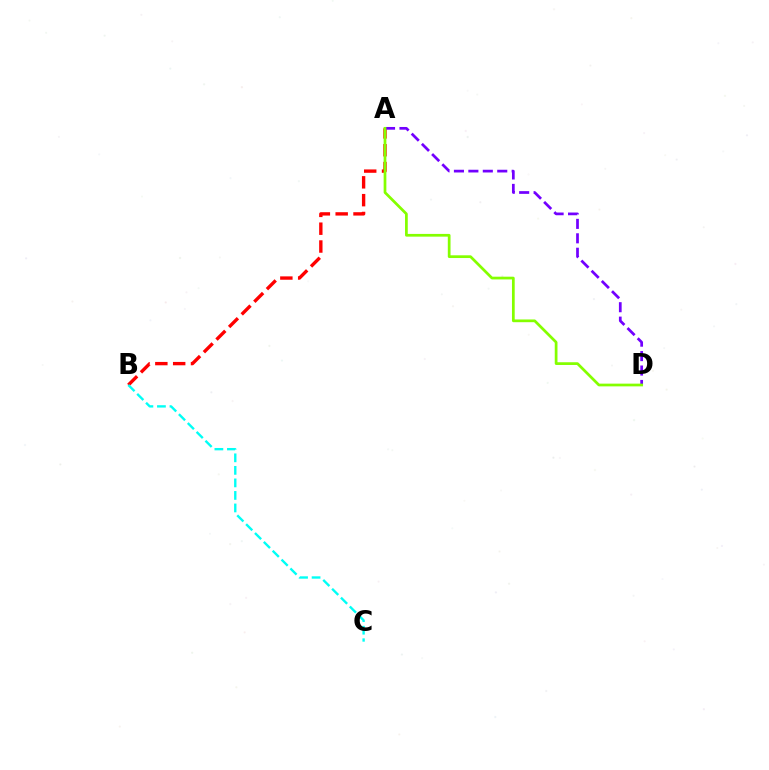{('A', 'B'): [{'color': '#ff0000', 'line_style': 'dashed', 'thickness': 2.42}], ('A', 'D'): [{'color': '#7200ff', 'line_style': 'dashed', 'thickness': 1.96}, {'color': '#84ff00', 'line_style': 'solid', 'thickness': 1.97}], ('B', 'C'): [{'color': '#00fff6', 'line_style': 'dashed', 'thickness': 1.7}]}